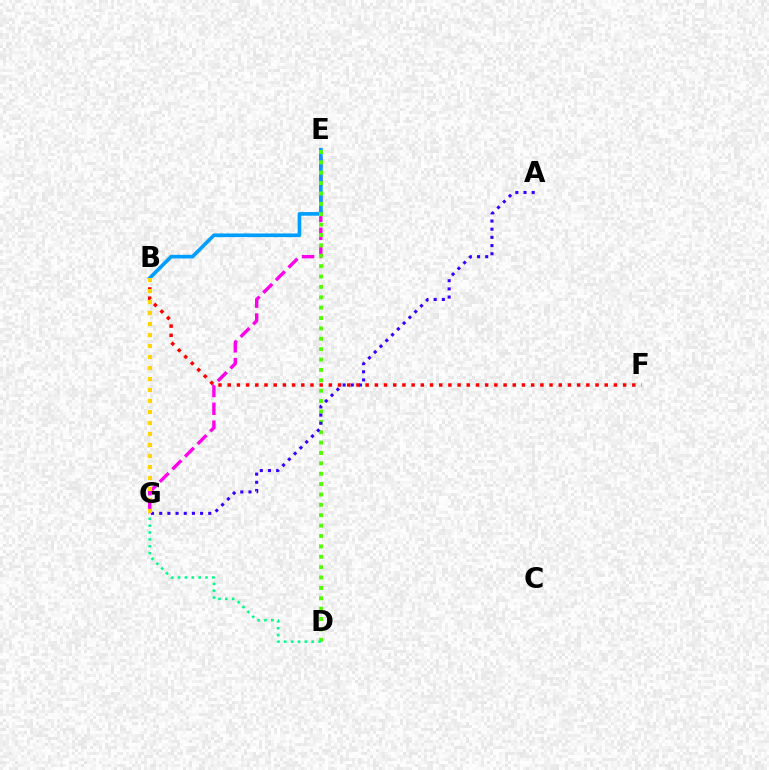{('E', 'G'): [{'color': '#ff00ed', 'line_style': 'dashed', 'thickness': 2.42}], ('B', 'F'): [{'color': '#ff0000', 'line_style': 'dotted', 'thickness': 2.5}], ('B', 'E'): [{'color': '#009eff', 'line_style': 'solid', 'thickness': 2.62}], ('D', 'E'): [{'color': '#4fff00', 'line_style': 'dotted', 'thickness': 2.82}], ('D', 'G'): [{'color': '#00ff86', 'line_style': 'dotted', 'thickness': 1.86}], ('A', 'G'): [{'color': '#3700ff', 'line_style': 'dotted', 'thickness': 2.22}], ('B', 'G'): [{'color': '#ffd500', 'line_style': 'dotted', 'thickness': 2.99}]}